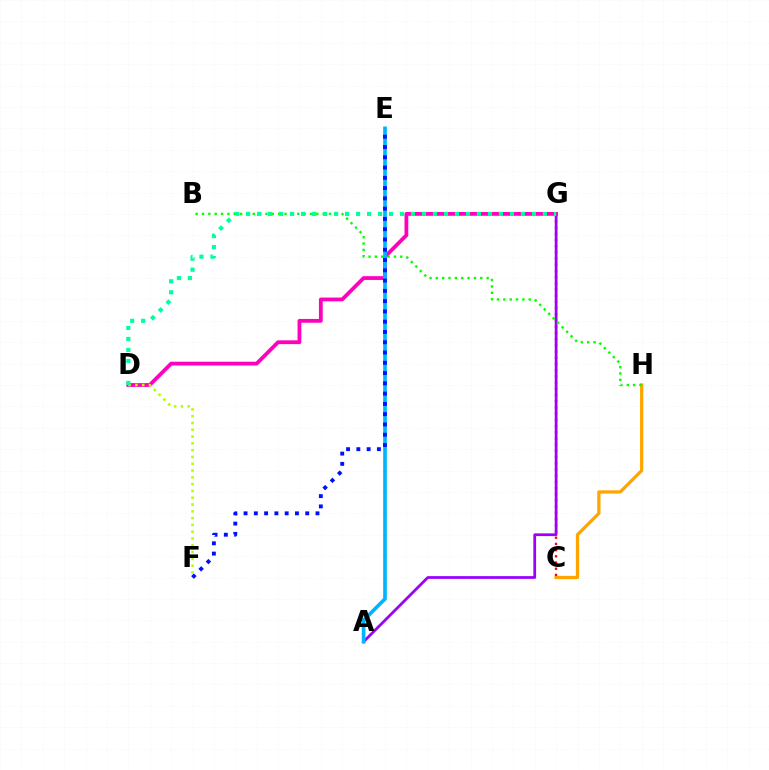{('C', 'H'): [{'color': '#ffa500', 'line_style': 'solid', 'thickness': 2.34}], ('C', 'G'): [{'color': '#ff0000', 'line_style': 'dotted', 'thickness': 1.69}], ('A', 'G'): [{'color': '#9b00ff', 'line_style': 'solid', 'thickness': 1.98}], ('D', 'G'): [{'color': '#ff00bd', 'line_style': 'solid', 'thickness': 2.73}, {'color': '#00ff9d', 'line_style': 'dotted', 'thickness': 2.99}], ('A', 'E'): [{'color': '#00b5ff', 'line_style': 'solid', 'thickness': 2.64}], ('E', 'F'): [{'color': '#0010ff', 'line_style': 'dotted', 'thickness': 2.79}], ('D', 'F'): [{'color': '#b3ff00', 'line_style': 'dotted', 'thickness': 1.85}], ('B', 'H'): [{'color': '#08ff00', 'line_style': 'dotted', 'thickness': 1.72}]}